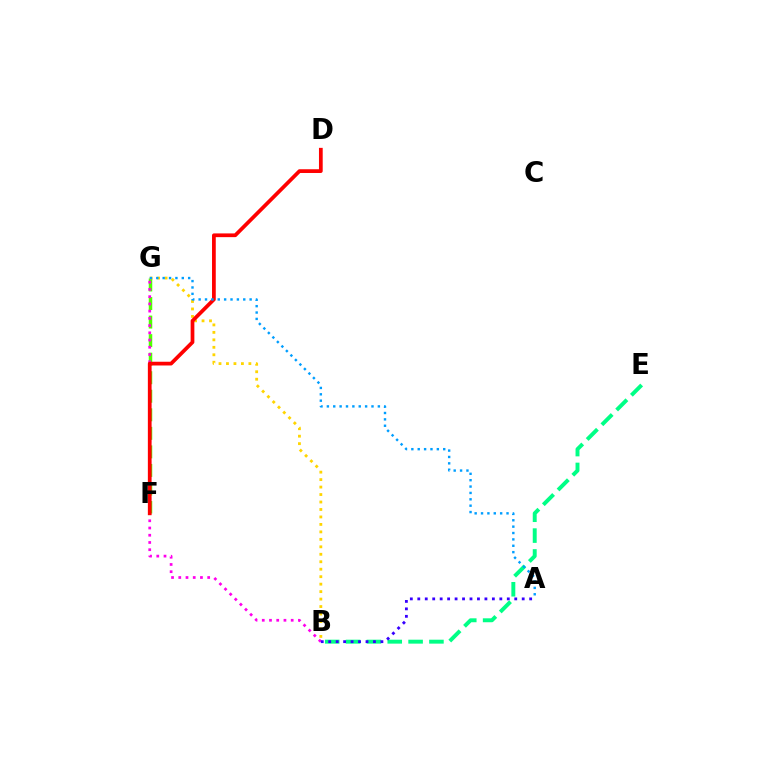{('F', 'G'): [{'color': '#4fff00', 'line_style': 'dashed', 'thickness': 2.52}], ('B', 'G'): [{'color': '#ffd500', 'line_style': 'dotted', 'thickness': 2.03}, {'color': '#ff00ed', 'line_style': 'dotted', 'thickness': 1.96}], ('B', 'E'): [{'color': '#00ff86', 'line_style': 'dashed', 'thickness': 2.83}], ('D', 'F'): [{'color': '#ff0000', 'line_style': 'solid', 'thickness': 2.69}], ('A', 'G'): [{'color': '#009eff', 'line_style': 'dotted', 'thickness': 1.73}], ('A', 'B'): [{'color': '#3700ff', 'line_style': 'dotted', 'thickness': 2.03}]}